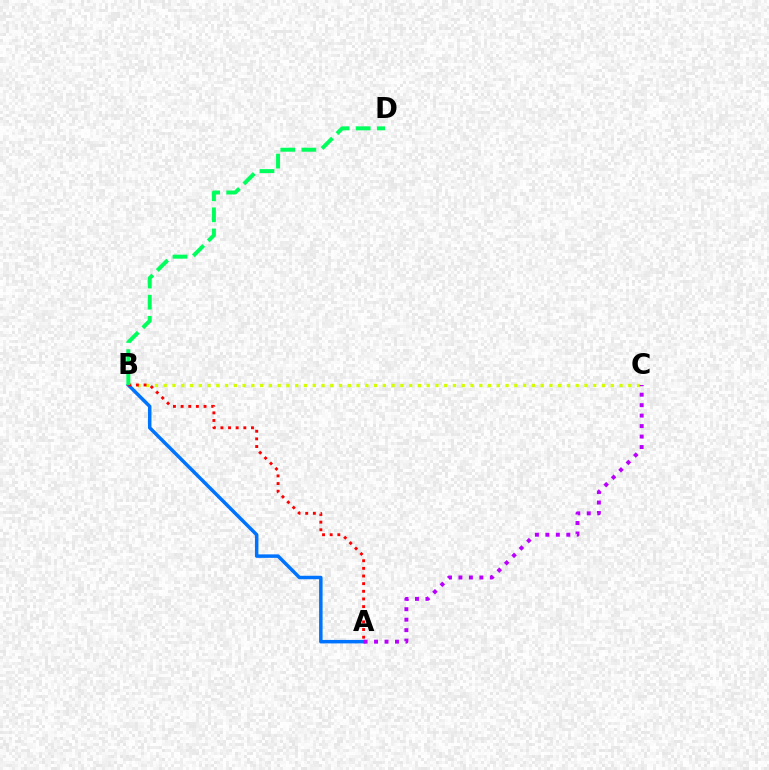{('B', 'C'): [{'color': '#d1ff00', 'line_style': 'dotted', 'thickness': 2.38}], ('A', 'B'): [{'color': '#0074ff', 'line_style': 'solid', 'thickness': 2.51}, {'color': '#ff0000', 'line_style': 'dotted', 'thickness': 2.08}], ('A', 'C'): [{'color': '#b900ff', 'line_style': 'dotted', 'thickness': 2.84}], ('B', 'D'): [{'color': '#00ff5c', 'line_style': 'dashed', 'thickness': 2.86}]}